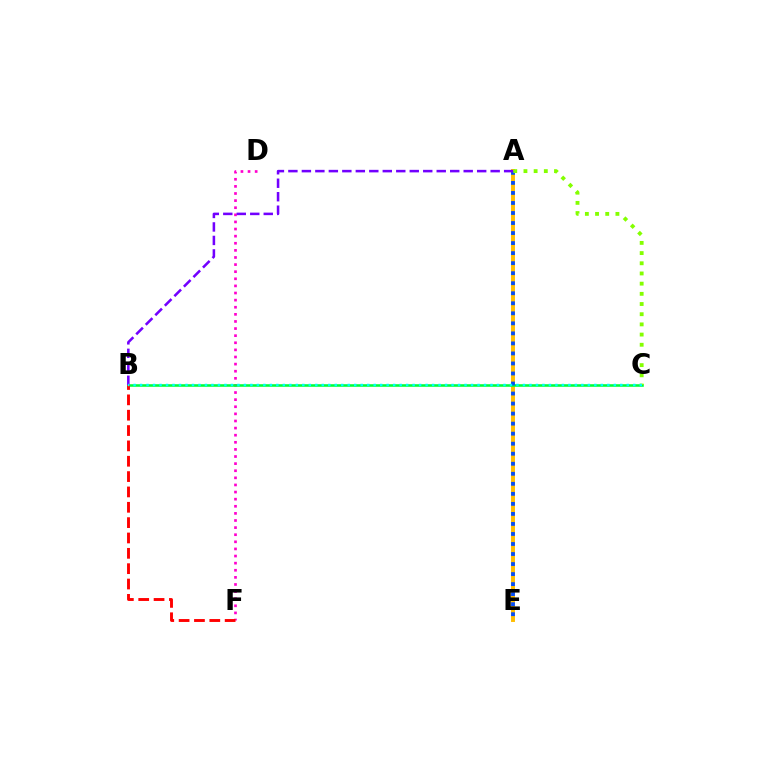{('A', 'E'): [{'color': '#ffbd00', 'line_style': 'solid', 'thickness': 2.82}, {'color': '#004bff', 'line_style': 'dotted', 'thickness': 2.72}], ('D', 'F'): [{'color': '#ff00cf', 'line_style': 'dotted', 'thickness': 1.93}], ('B', 'C'): [{'color': '#00ff39', 'line_style': 'solid', 'thickness': 1.86}, {'color': '#00fff6', 'line_style': 'dotted', 'thickness': 1.76}], ('B', 'F'): [{'color': '#ff0000', 'line_style': 'dashed', 'thickness': 2.08}], ('A', 'B'): [{'color': '#7200ff', 'line_style': 'dashed', 'thickness': 1.83}], ('A', 'C'): [{'color': '#84ff00', 'line_style': 'dotted', 'thickness': 2.77}]}